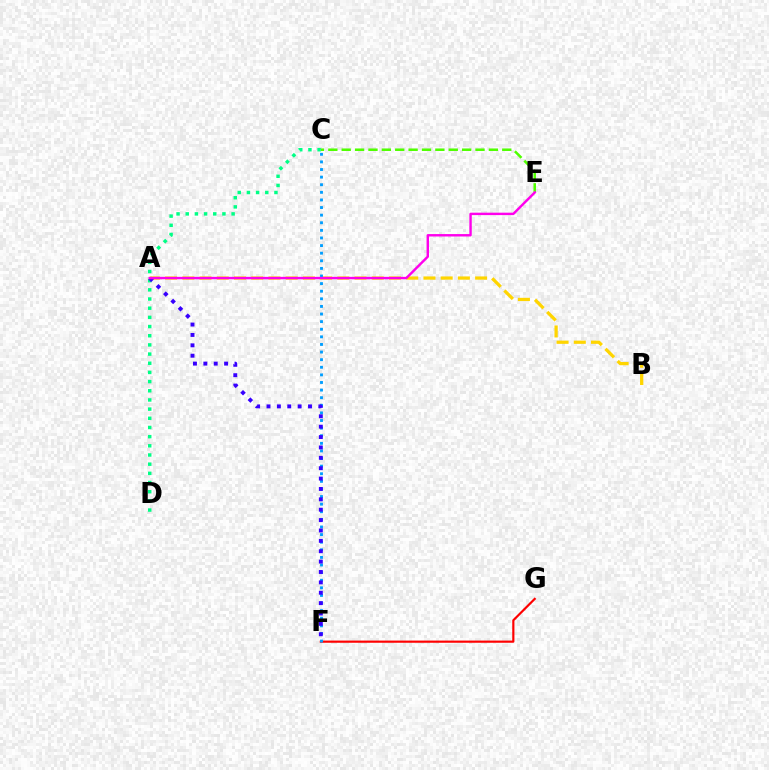{('C', 'D'): [{'color': '#00ff86', 'line_style': 'dotted', 'thickness': 2.49}], ('F', 'G'): [{'color': '#ff0000', 'line_style': 'solid', 'thickness': 1.57}], ('C', 'E'): [{'color': '#4fff00', 'line_style': 'dashed', 'thickness': 1.82}], ('A', 'B'): [{'color': '#ffd500', 'line_style': 'dashed', 'thickness': 2.34}], ('C', 'F'): [{'color': '#009eff', 'line_style': 'dotted', 'thickness': 2.07}], ('A', 'F'): [{'color': '#3700ff', 'line_style': 'dotted', 'thickness': 2.82}], ('A', 'E'): [{'color': '#ff00ed', 'line_style': 'solid', 'thickness': 1.74}]}